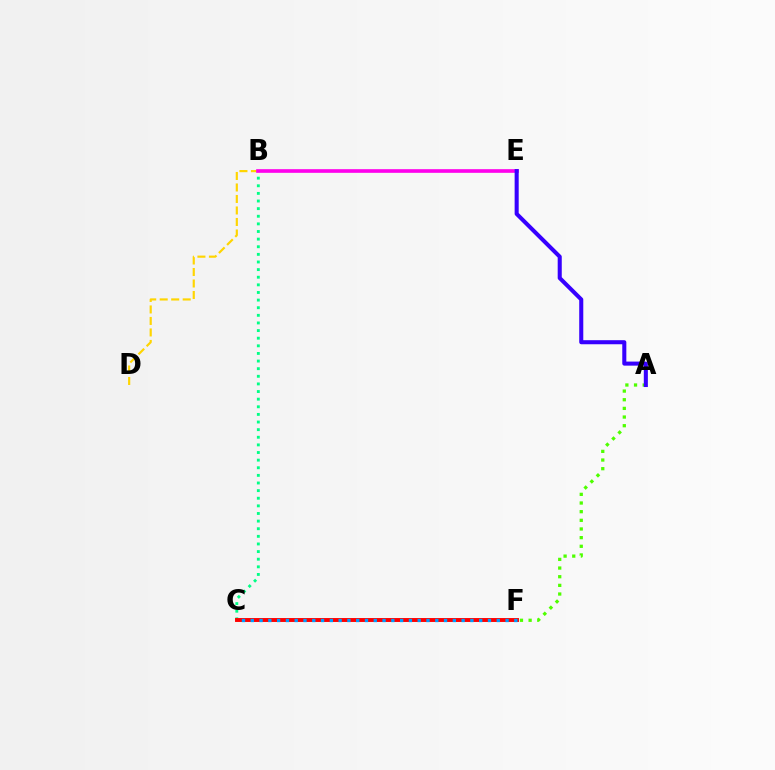{('A', 'F'): [{'color': '#4fff00', 'line_style': 'dotted', 'thickness': 2.35}], ('B', 'C'): [{'color': '#00ff86', 'line_style': 'dotted', 'thickness': 2.07}], ('C', 'F'): [{'color': '#ff0000', 'line_style': 'solid', 'thickness': 2.82}, {'color': '#009eff', 'line_style': 'dotted', 'thickness': 2.39}], ('B', 'D'): [{'color': '#ffd500', 'line_style': 'dashed', 'thickness': 1.56}], ('B', 'E'): [{'color': '#ff00ed', 'line_style': 'solid', 'thickness': 2.63}], ('A', 'E'): [{'color': '#3700ff', 'line_style': 'solid', 'thickness': 2.92}]}